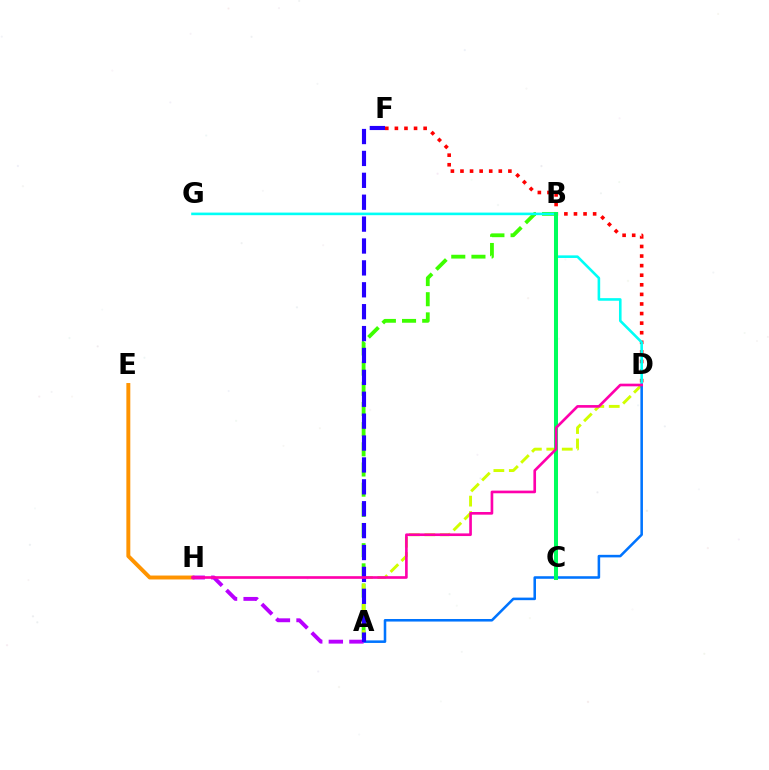{('D', 'F'): [{'color': '#ff0000', 'line_style': 'dotted', 'thickness': 2.6}], ('E', 'H'): [{'color': '#ff9400', 'line_style': 'solid', 'thickness': 2.83}], ('A', 'B'): [{'color': '#3dff00', 'line_style': 'dashed', 'thickness': 2.74}], ('A', 'D'): [{'color': '#d1ff00', 'line_style': 'dashed', 'thickness': 2.1}, {'color': '#0074ff', 'line_style': 'solid', 'thickness': 1.84}], ('D', 'G'): [{'color': '#00fff6', 'line_style': 'solid', 'thickness': 1.87}], ('A', 'H'): [{'color': '#b900ff', 'line_style': 'dashed', 'thickness': 2.8}], ('A', 'F'): [{'color': '#2500ff', 'line_style': 'dashed', 'thickness': 2.97}], ('B', 'C'): [{'color': '#00ff5c', 'line_style': 'solid', 'thickness': 2.9}], ('D', 'H'): [{'color': '#ff00ac', 'line_style': 'solid', 'thickness': 1.91}]}